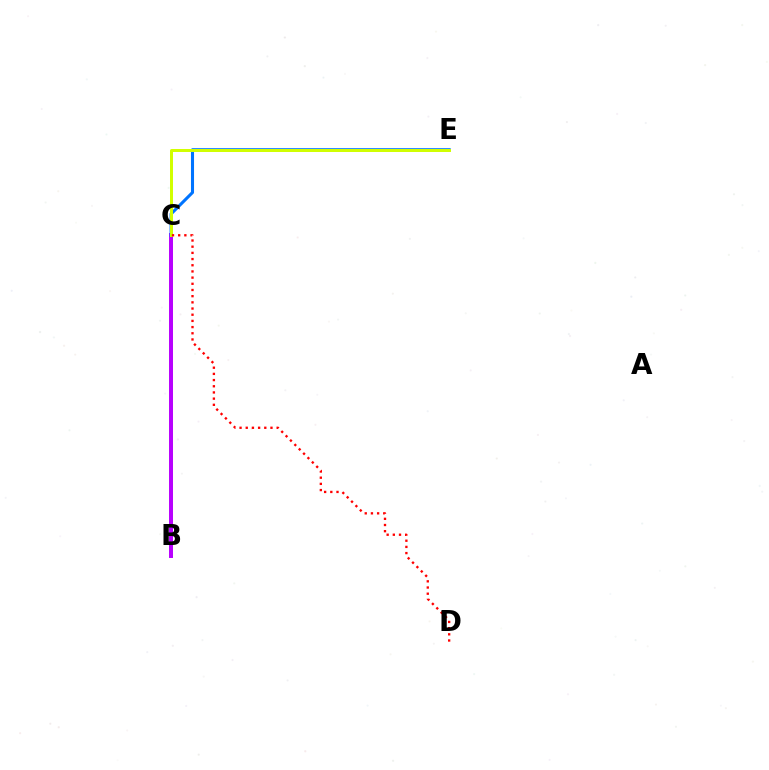{('B', 'C'): [{'color': '#00ff5c', 'line_style': 'solid', 'thickness': 1.9}, {'color': '#b900ff', 'line_style': 'solid', 'thickness': 2.85}], ('C', 'E'): [{'color': '#0074ff', 'line_style': 'solid', 'thickness': 2.2}, {'color': '#d1ff00', 'line_style': 'solid', 'thickness': 2.15}], ('C', 'D'): [{'color': '#ff0000', 'line_style': 'dotted', 'thickness': 1.68}]}